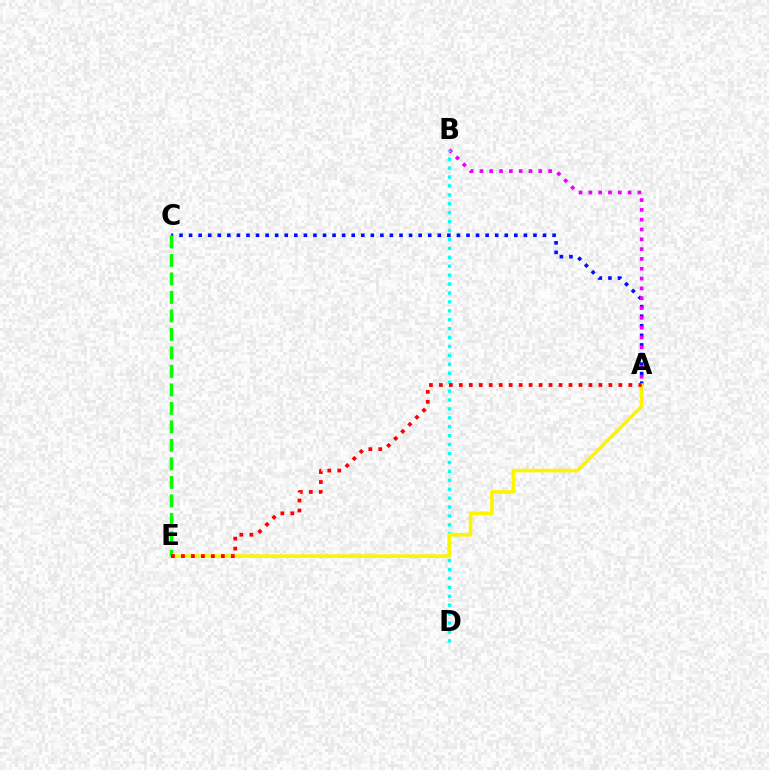{('A', 'C'): [{'color': '#0010ff', 'line_style': 'dotted', 'thickness': 2.6}], ('A', 'B'): [{'color': '#ee00ff', 'line_style': 'dotted', 'thickness': 2.67}], ('B', 'D'): [{'color': '#00fff6', 'line_style': 'dotted', 'thickness': 2.42}], ('A', 'E'): [{'color': '#fcf500', 'line_style': 'solid', 'thickness': 2.59}, {'color': '#ff0000', 'line_style': 'dotted', 'thickness': 2.71}], ('C', 'E'): [{'color': '#08ff00', 'line_style': 'dashed', 'thickness': 2.51}]}